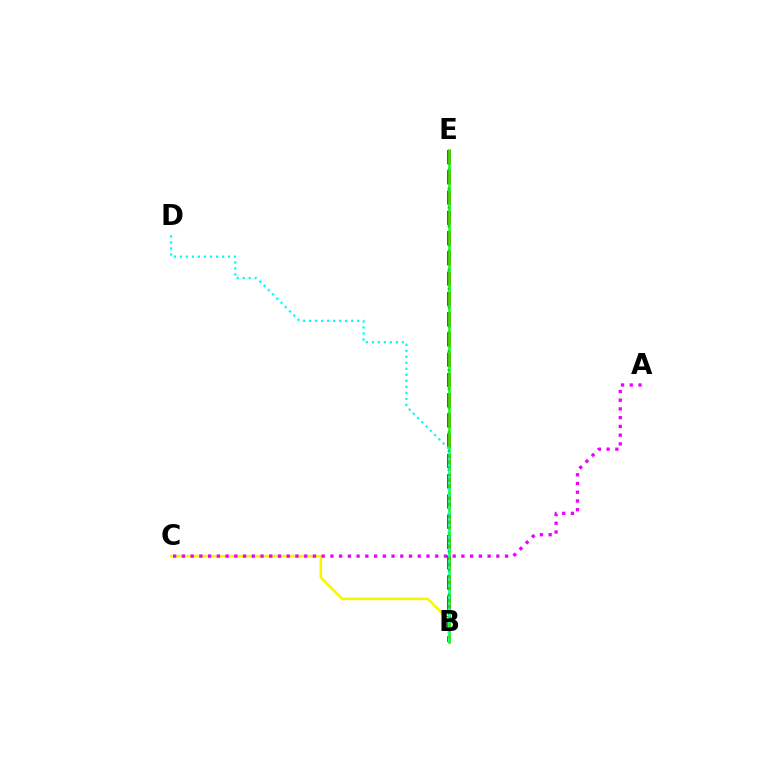{('B', 'E'): [{'color': '#0010ff', 'line_style': 'dotted', 'thickness': 1.7}, {'color': '#ff0000', 'line_style': 'dashed', 'thickness': 2.75}, {'color': '#08ff00', 'line_style': 'solid', 'thickness': 1.82}], ('B', 'C'): [{'color': '#fcf500', 'line_style': 'solid', 'thickness': 1.86}], ('B', 'D'): [{'color': '#00fff6', 'line_style': 'dotted', 'thickness': 1.63}], ('A', 'C'): [{'color': '#ee00ff', 'line_style': 'dotted', 'thickness': 2.37}]}